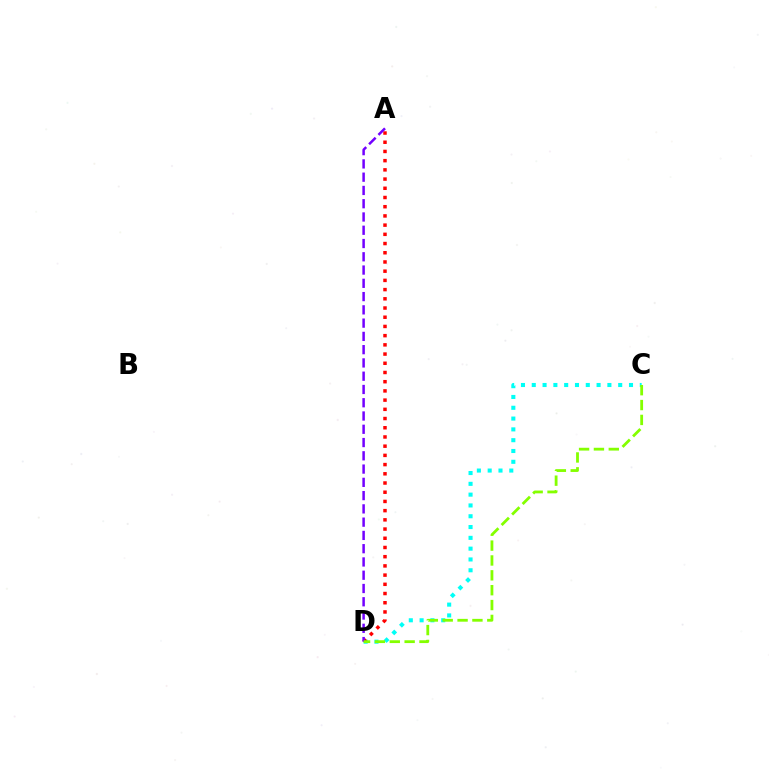{('C', 'D'): [{'color': '#00fff6', 'line_style': 'dotted', 'thickness': 2.94}, {'color': '#84ff00', 'line_style': 'dashed', 'thickness': 2.02}], ('A', 'D'): [{'color': '#ff0000', 'line_style': 'dotted', 'thickness': 2.5}, {'color': '#7200ff', 'line_style': 'dashed', 'thickness': 1.8}]}